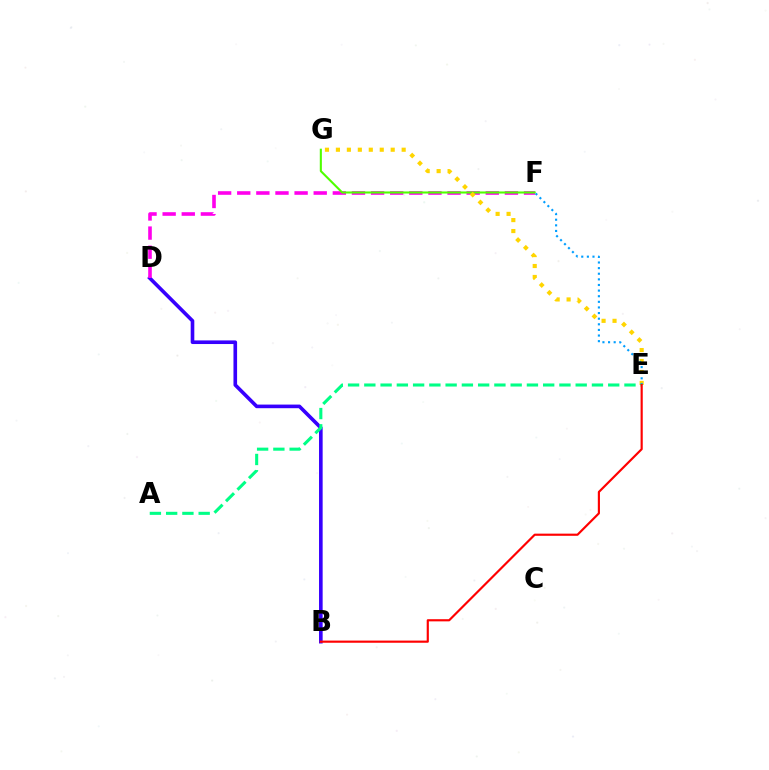{('B', 'D'): [{'color': '#3700ff', 'line_style': 'solid', 'thickness': 2.61}], ('D', 'F'): [{'color': '#ff00ed', 'line_style': 'dashed', 'thickness': 2.6}], ('F', 'G'): [{'color': '#4fff00', 'line_style': 'solid', 'thickness': 1.5}], ('E', 'G'): [{'color': '#ffd500', 'line_style': 'dotted', 'thickness': 2.98}], ('E', 'F'): [{'color': '#009eff', 'line_style': 'dotted', 'thickness': 1.53}], ('A', 'E'): [{'color': '#00ff86', 'line_style': 'dashed', 'thickness': 2.21}], ('B', 'E'): [{'color': '#ff0000', 'line_style': 'solid', 'thickness': 1.56}]}